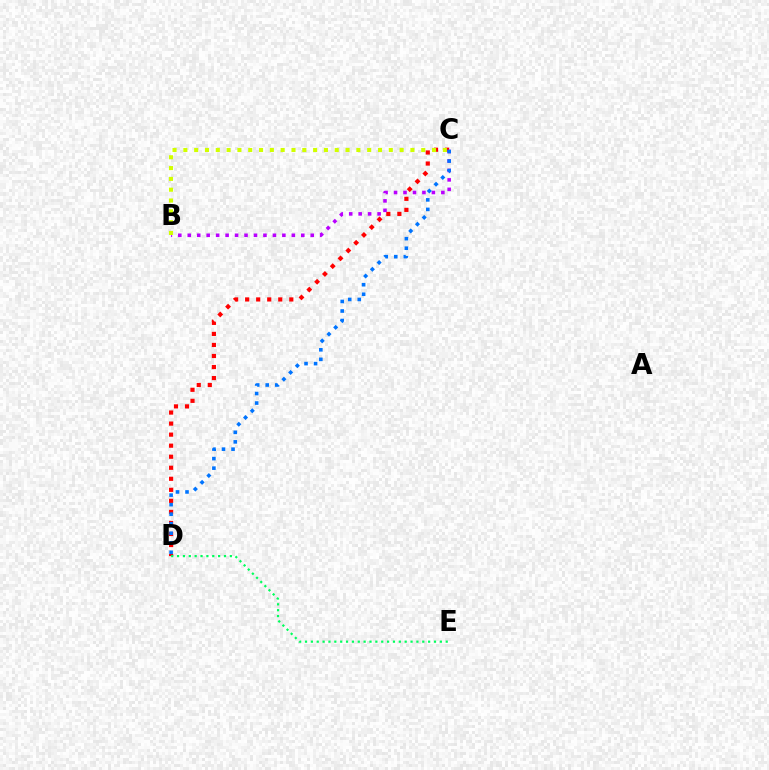{('C', 'D'): [{'color': '#ff0000', 'line_style': 'dotted', 'thickness': 3.0}, {'color': '#0074ff', 'line_style': 'dotted', 'thickness': 2.59}], ('B', 'C'): [{'color': '#b900ff', 'line_style': 'dotted', 'thickness': 2.57}, {'color': '#d1ff00', 'line_style': 'dotted', 'thickness': 2.94}], ('D', 'E'): [{'color': '#00ff5c', 'line_style': 'dotted', 'thickness': 1.59}]}